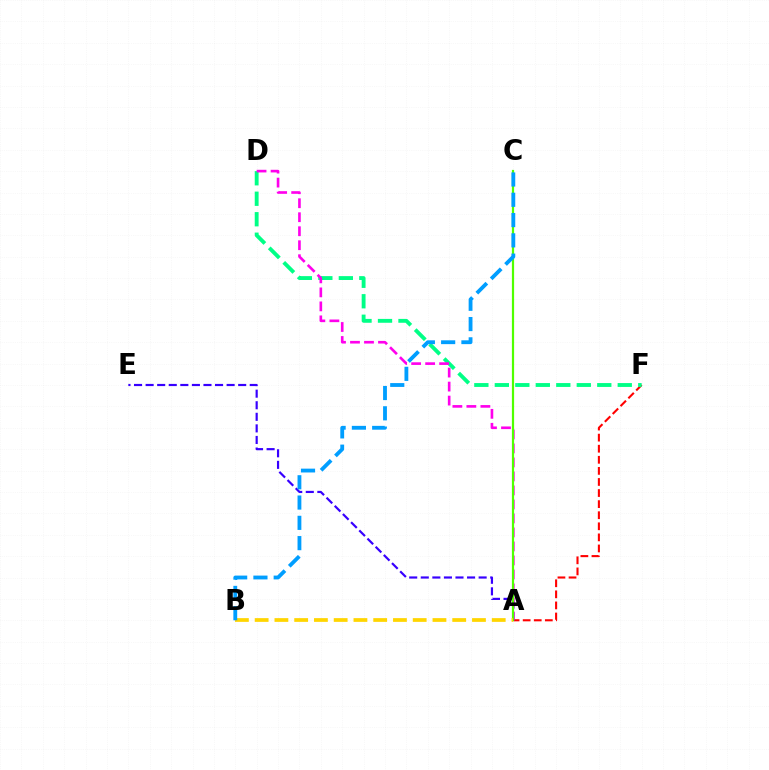{('A', 'F'): [{'color': '#ff0000', 'line_style': 'dashed', 'thickness': 1.51}], ('A', 'E'): [{'color': '#3700ff', 'line_style': 'dashed', 'thickness': 1.57}], ('D', 'F'): [{'color': '#00ff86', 'line_style': 'dashed', 'thickness': 2.78}], ('A', 'D'): [{'color': '#ff00ed', 'line_style': 'dashed', 'thickness': 1.9}], ('A', 'C'): [{'color': '#4fff00', 'line_style': 'solid', 'thickness': 1.59}], ('A', 'B'): [{'color': '#ffd500', 'line_style': 'dashed', 'thickness': 2.68}], ('B', 'C'): [{'color': '#009eff', 'line_style': 'dashed', 'thickness': 2.76}]}